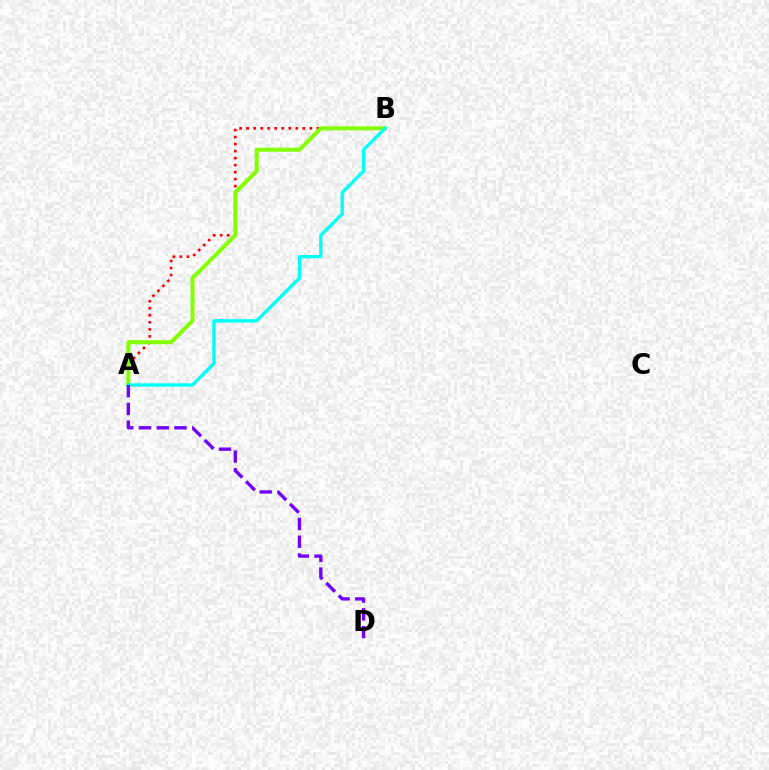{('A', 'B'): [{'color': '#ff0000', 'line_style': 'dotted', 'thickness': 1.91}, {'color': '#84ff00', 'line_style': 'solid', 'thickness': 2.89}, {'color': '#00fff6', 'line_style': 'solid', 'thickness': 2.39}], ('A', 'D'): [{'color': '#7200ff', 'line_style': 'dashed', 'thickness': 2.41}]}